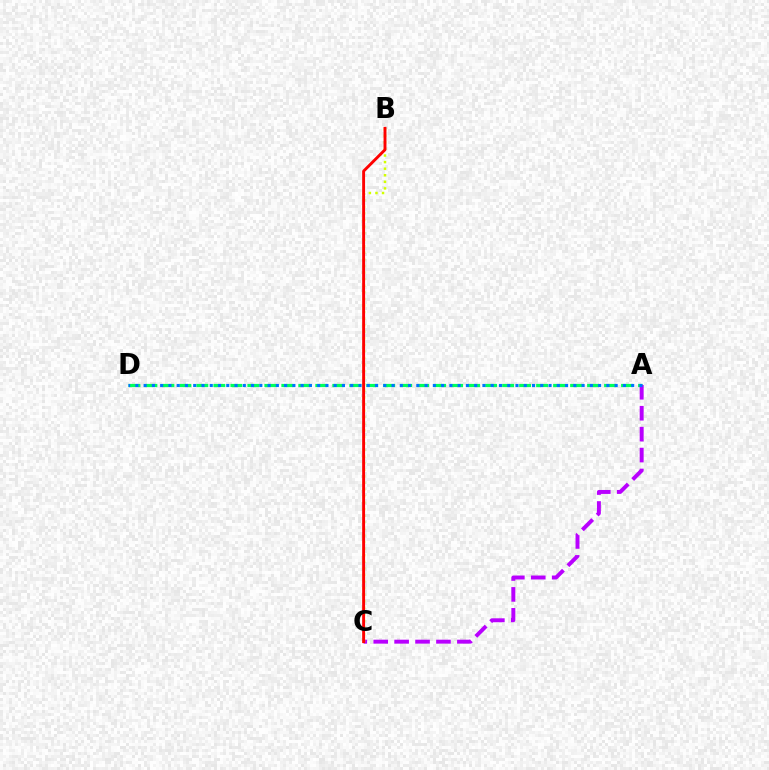{('A', 'D'): [{'color': '#00ff5c', 'line_style': 'dashed', 'thickness': 2.31}, {'color': '#0074ff', 'line_style': 'dotted', 'thickness': 2.25}], ('A', 'C'): [{'color': '#b900ff', 'line_style': 'dashed', 'thickness': 2.84}], ('B', 'C'): [{'color': '#d1ff00', 'line_style': 'dotted', 'thickness': 1.79}, {'color': '#ff0000', 'line_style': 'solid', 'thickness': 2.08}]}